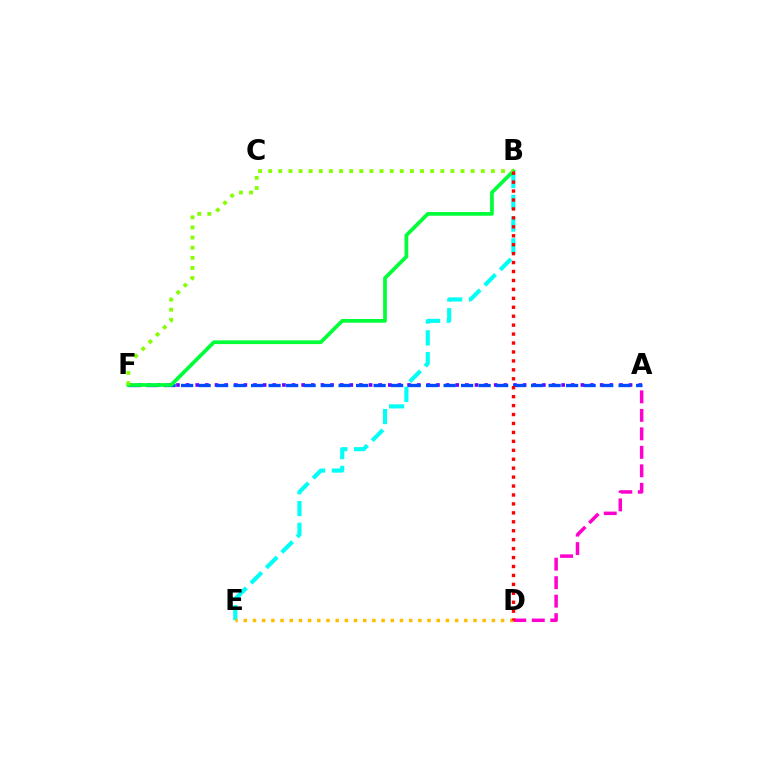{('A', 'D'): [{'color': '#ff00cf', 'line_style': 'dashed', 'thickness': 2.51}], ('B', 'E'): [{'color': '#00fff6', 'line_style': 'dashed', 'thickness': 2.96}], ('A', 'F'): [{'color': '#7200ff', 'line_style': 'dotted', 'thickness': 2.62}, {'color': '#004bff', 'line_style': 'dashed', 'thickness': 2.38}], ('D', 'E'): [{'color': '#ffbd00', 'line_style': 'dotted', 'thickness': 2.5}], ('B', 'F'): [{'color': '#00ff39', 'line_style': 'solid', 'thickness': 2.67}, {'color': '#84ff00', 'line_style': 'dotted', 'thickness': 2.75}], ('B', 'D'): [{'color': '#ff0000', 'line_style': 'dotted', 'thickness': 2.43}]}